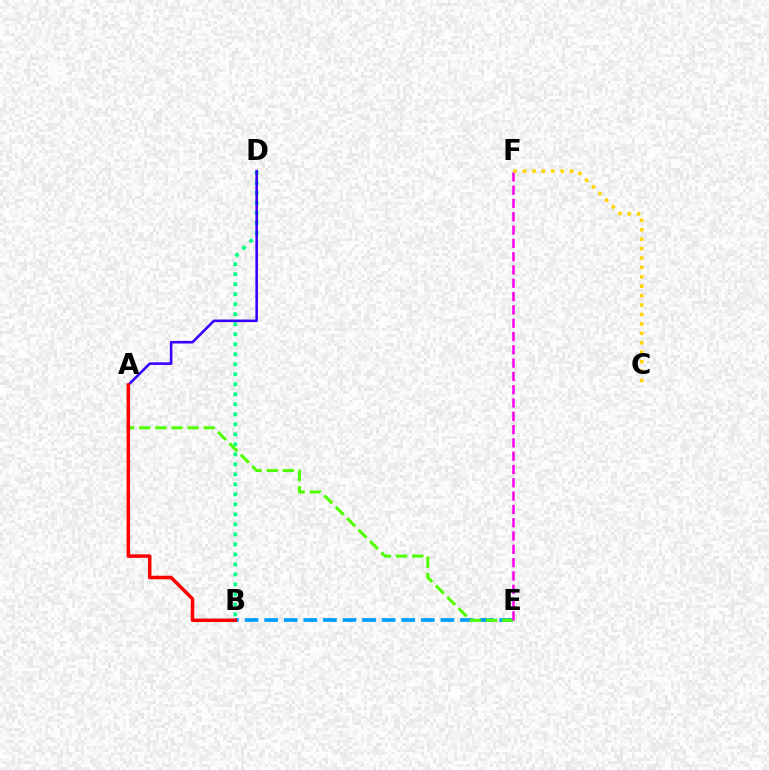{('B', 'D'): [{'color': '#00ff86', 'line_style': 'dotted', 'thickness': 2.72}], ('A', 'D'): [{'color': '#3700ff', 'line_style': 'solid', 'thickness': 1.87}], ('B', 'E'): [{'color': '#009eff', 'line_style': 'dashed', 'thickness': 2.66}], ('A', 'E'): [{'color': '#4fff00', 'line_style': 'dashed', 'thickness': 2.19}], ('E', 'F'): [{'color': '#ff00ed', 'line_style': 'dashed', 'thickness': 1.81}], ('A', 'B'): [{'color': '#ff0000', 'line_style': 'solid', 'thickness': 2.52}], ('C', 'F'): [{'color': '#ffd500', 'line_style': 'dotted', 'thickness': 2.56}]}